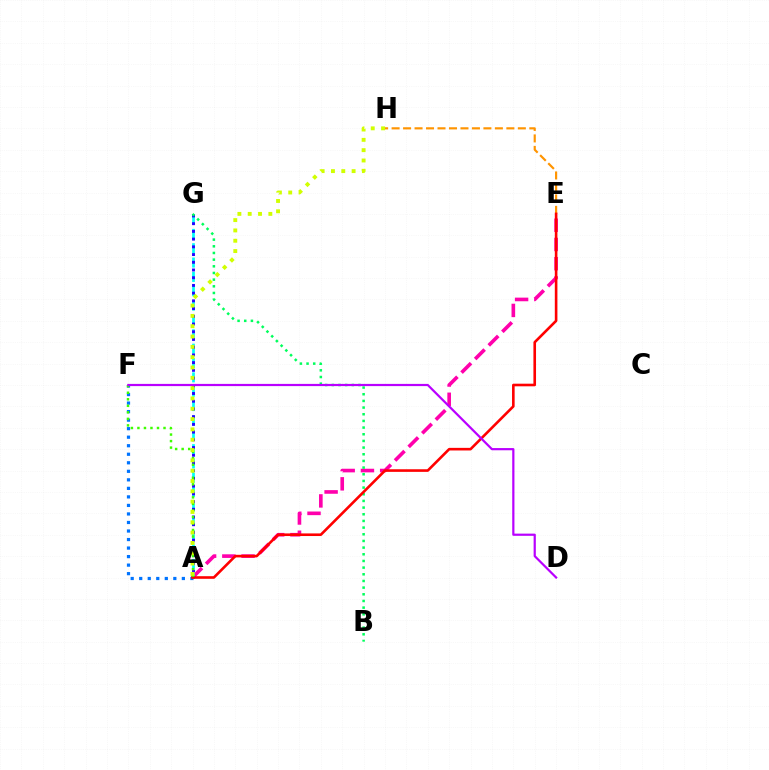{('A', 'E'): [{'color': '#ff00ac', 'line_style': 'dashed', 'thickness': 2.61}, {'color': '#ff0000', 'line_style': 'solid', 'thickness': 1.88}], ('E', 'H'): [{'color': '#ff9400', 'line_style': 'dashed', 'thickness': 1.56}], ('A', 'G'): [{'color': '#00fff6', 'line_style': 'dashed', 'thickness': 1.95}, {'color': '#2500ff', 'line_style': 'dotted', 'thickness': 2.1}], ('B', 'G'): [{'color': '#00ff5c', 'line_style': 'dotted', 'thickness': 1.81}], ('A', 'F'): [{'color': '#0074ff', 'line_style': 'dotted', 'thickness': 2.32}, {'color': '#3dff00', 'line_style': 'dotted', 'thickness': 1.77}], ('D', 'F'): [{'color': '#b900ff', 'line_style': 'solid', 'thickness': 1.59}], ('A', 'H'): [{'color': '#d1ff00', 'line_style': 'dotted', 'thickness': 2.8}]}